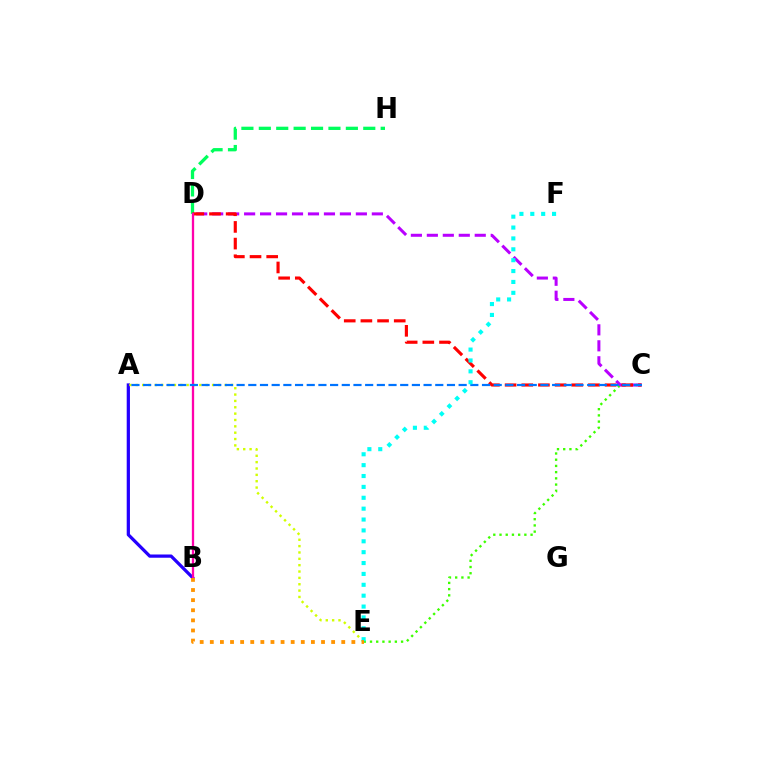{('C', 'E'): [{'color': '#3dff00', 'line_style': 'dotted', 'thickness': 1.69}], ('D', 'H'): [{'color': '#00ff5c', 'line_style': 'dashed', 'thickness': 2.37}], ('A', 'B'): [{'color': '#2500ff', 'line_style': 'solid', 'thickness': 2.33}], ('C', 'D'): [{'color': '#b900ff', 'line_style': 'dashed', 'thickness': 2.17}, {'color': '#ff0000', 'line_style': 'dashed', 'thickness': 2.26}], ('A', 'E'): [{'color': '#d1ff00', 'line_style': 'dotted', 'thickness': 1.73}], ('B', 'D'): [{'color': '#ff00ac', 'line_style': 'solid', 'thickness': 1.65}], ('A', 'C'): [{'color': '#0074ff', 'line_style': 'dashed', 'thickness': 1.59}], ('E', 'F'): [{'color': '#00fff6', 'line_style': 'dotted', 'thickness': 2.96}], ('B', 'E'): [{'color': '#ff9400', 'line_style': 'dotted', 'thickness': 2.75}]}